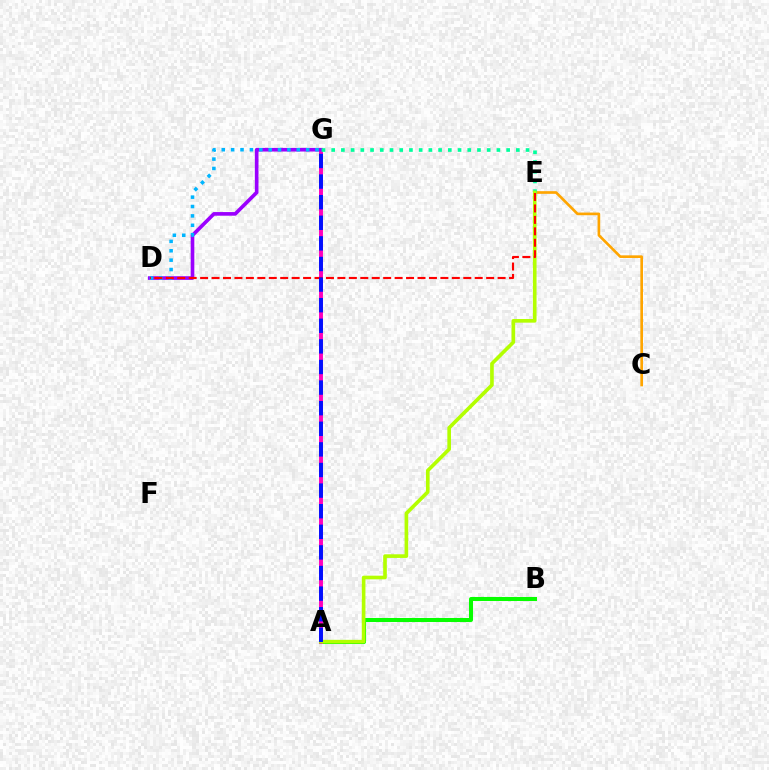{('A', 'B'): [{'color': '#08ff00', 'line_style': 'solid', 'thickness': 2.9}], ('C', 'E'): [{'color': '#ffa500', 'line_style': 'solid', 'thickness': 1.91}], ('A', 'G'): [{'color': '#ff00bd', 'line_style': 'solid', 'thickness': 2.83}, {'color': '#0010ff', 'line_style': 'dashed', 'thickness': 2.8}], ('D', 'G'): [{'color': '#9b00ff', 'line_style': 'solid', 'thickness': 2.62}, {'color': '#00b5ff', 'line_style': 'dotted', 'thickness': 2.55}], ('E', 'G'): [{'color': '#00ff9d', 'line_style': 'dotted', 'thickness': 2.64}], ('A', 'E'): [{'color': '#b3ff00', 'line_style': 'solid', 'thickness': 2.62}], ('D', 'E'): [{'color': '#ff0000', 'line_style': 'dashed', 'thickness': 1.55}]}